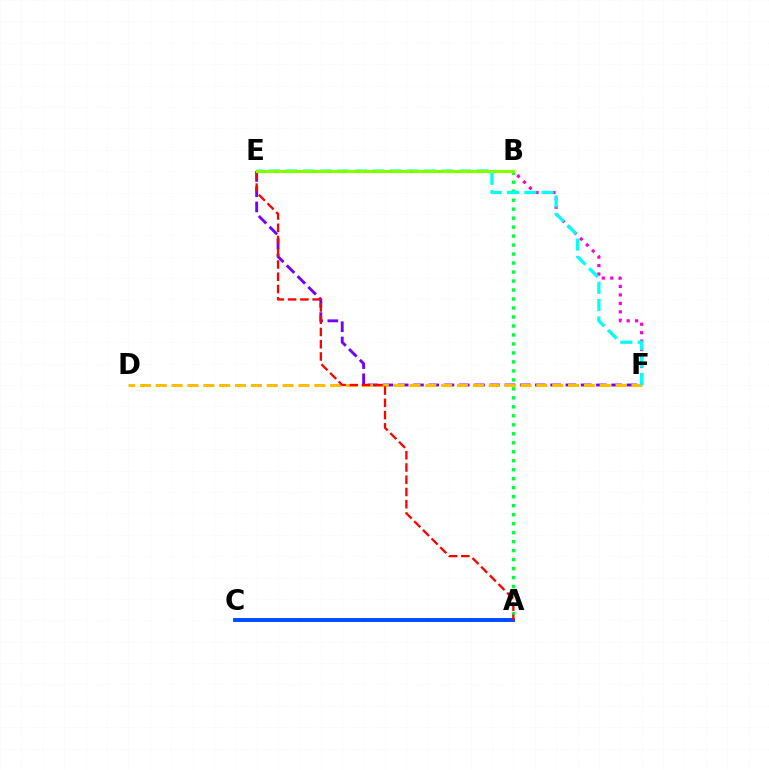{('E', 'F'): [{'color': '#7200ff', 'line_style': 'dashed', 'thickness': 2.07}, {'color': '#00fff6', 'line_style': 'dashed', 'thickness': 2.36}], ('A', 'C'): [{'color': '#004bff', 'line_style': 'solid', 'thickness': 2.81}], ('B', 'F'): [{'color': '#ff00cf', 'line_style': 'dotted', 'thickness': 2.3}], ('D', 'F'): [{'color': '#ffbd00', 'line_style': 'dashed', 'thickness': 2.15}], ('A', 'B'): [{'color': '#00ff39', 'line_style': 'dotted', 'thickness': 2.44}], ('A', 'E'): [{'color': '#ff0000', 'line_style': 'dashed', 'thickness': 1.66}], ('B', 'E'): [{'color': '#84ff00', 'line_style': 'solid', 'thickness': 2.27}]}